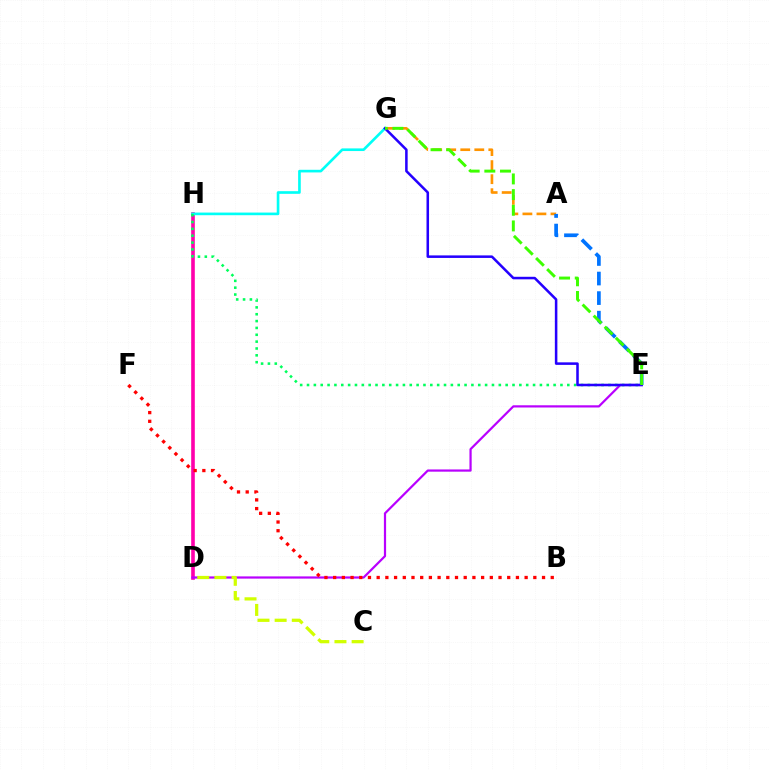{('D', 'H'): [{'color': '#ff00ac', 'line_style': 'solid', 'thickness': 2.6}], ('G', 'H'): [{'color': '#00fff6', 'line_style': 'solid', 'thickness': 1.91}], ('D', 'E'): [{'color': '#b900ff', 'line_style': 'solid', 'thickness': 1.59}], ('E', 'H'): [{'color': '#00ff5c', 'line_style': 'dotted', 'thickness': 1.86}], ('A', 'G'): [{'color': '#ff9400', 'line_style': 'dashed', 'thickness': 1.91}], ('A', 'E'): [{'color': '#0074ff', 'line_style': 'dashed', 'thickness': 2.66}], ('E', 'G'): [{'color': '#2500ff', 'line_style': 'solid', 'thickness': 1.83}, {'color': '#3dff00', 'line_style': 'dashed', 'thickness': 2.13}], ('C', 'D'): [{'color': '#d1ff00', 'line_style': 'dashed', 'thickness': 2.33}], ('B', 'F'): [{'color': '#ff0000', 'line_style': 'dotted', 'thickness': 2.36}]}